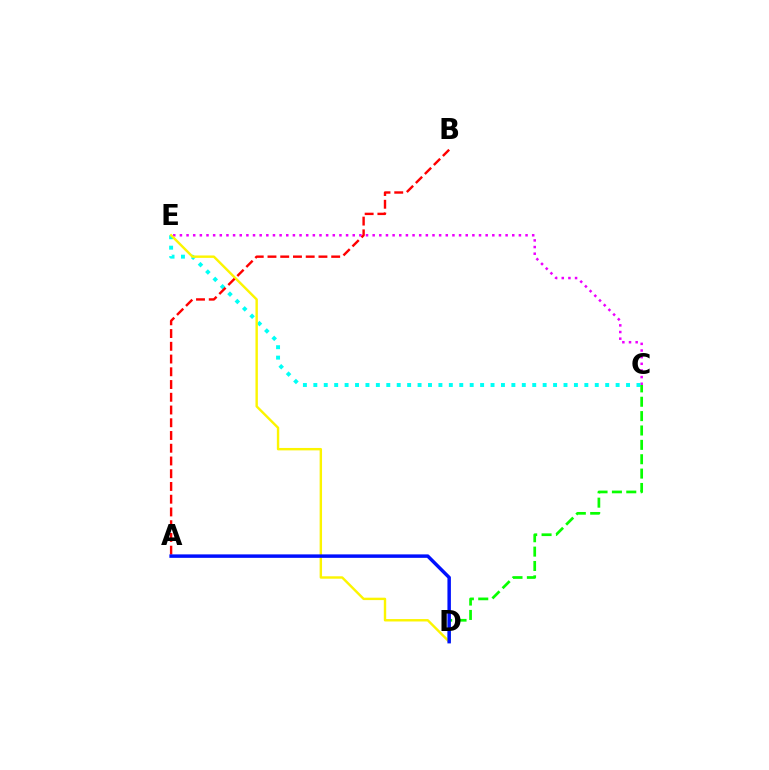{('C', 'E'): [{'color': '#ee00ff', 'line_style': 'dotted', 'thickness': 1.81}, {'color': '#00fff6', 'line_style': 'dotted', 'thickness': 2.83}], ('C', 'D'): [{'color': '#08ff00', 'line_style': 'dashed', 'thickness': 1.95}], ('D', 'E'): [{'color': '#fcf500', 'line_style': 'solid', 'thickness': 1.73}], ('A', 'B'): [{'color': '#ff0000', 'line_style': 'dashed', 'thickness': 1.73}], ('A', 'D'): [{'color': '#0010ff', 'line_style': 'solid', 'thickness': 2.49}]}